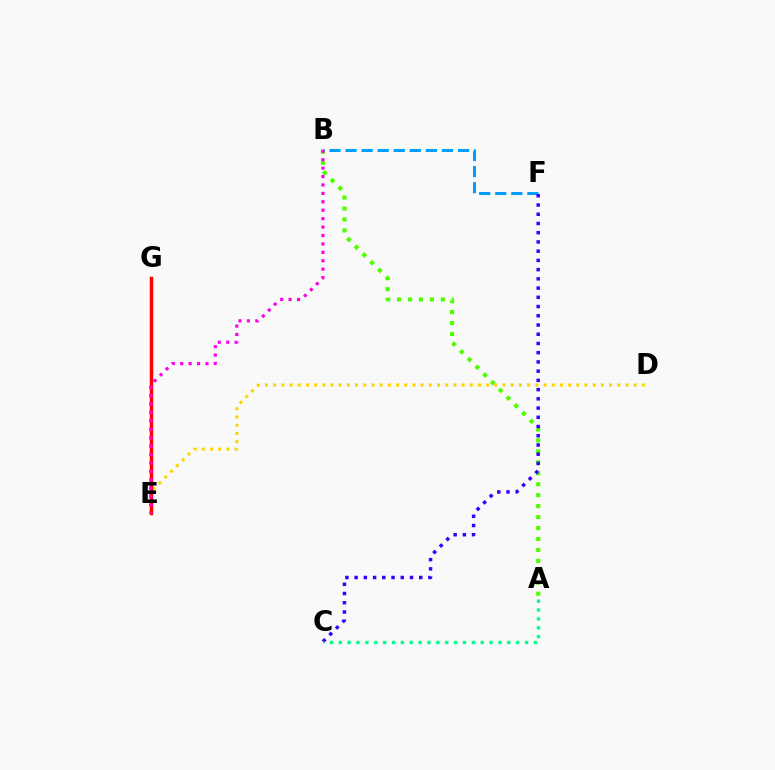{('A', 'B'): [{'color': '#4fff00', 'line_style': 'dotted', 'thickness': 2.97}], ('B', 'F'): [{'color': '#009eff', 'line_style': 'dashed', 'thickness': 2.18}], ('C', 'F'): [{'color': '#3700ff', 'line_style': 'dotted', 'thickness': 2.51}], ('D', 'E'): [{'color': '#ffd500', 'line_style': 'dotted', 'thickness': 2.23}], ('E', 'G'): [{'color': '#ff0000', 'line_style': 'solid', 'thickness': 2.5}], ('B', 'E'): [{'color': '#ff00ed', 'line_style': 'dotted', 'thickness': 2.29}], ('A', 'C'): [{'color': '#00ff86', 'line_style': 'dotted', 'thickness': 2.41}]}